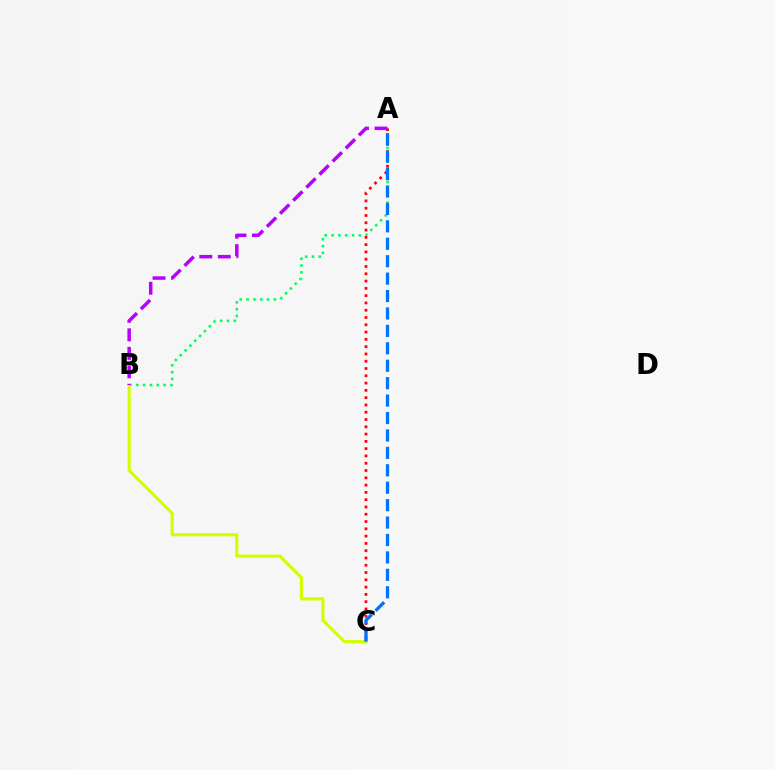{('A', 'B'): [{'color': '#00ff5c', 'line_style': 'dotted', 'thickness': 1.86}, {'color': '#b900ff', 'line_style': 'dashed', 'thickness': 2.52}], ('A', 'C'): [{'color': '#ff0000', 'line_style': 'dotted', 'thickness': 1.98}, {'color': '#0074ff', 'line_style': 'dashed', 'thickness': 2.37}], ('B', 'C'): [{'color': '#d1ff00', 'line_style': 'solid', 'thickness': 2.27}]}